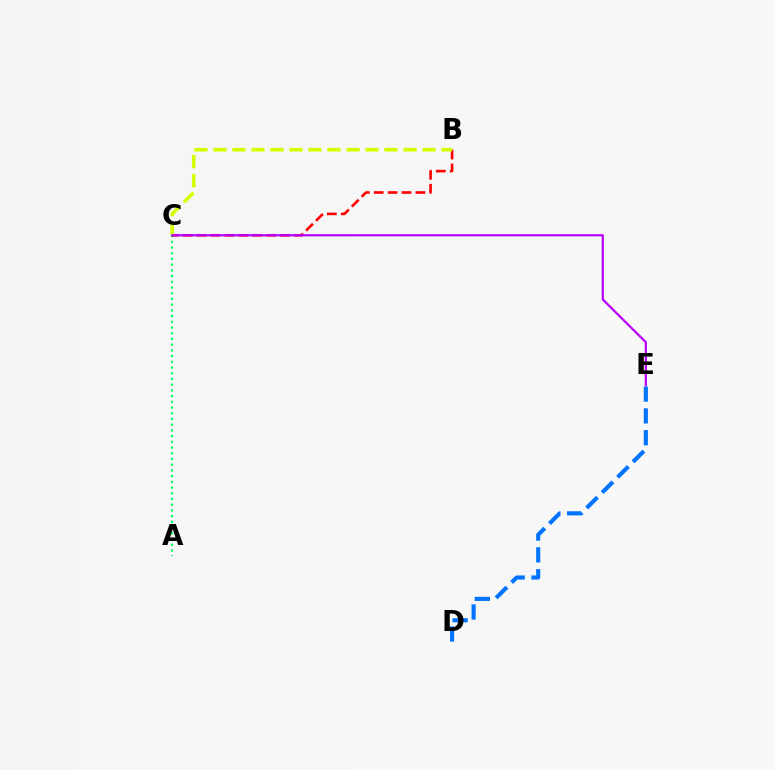{('A', 'C'): [{'color': '#00ff5c', 'line_style': 'dotted', 'thickness': 1.55}], ('D', 'E'): [{'color': '#0074ff', 'line_style': 'dashed', 'thickness': 2.96}], ('B', 'C'): [{'color': '#ff0000', 'line_style': 'dashed', 'thickness': 1.89}, {'color': '#d1ff00', 'line_style': 'dashed', 'thickness': 2.58}], ('C', 'E'): [{'color': '#b900ff', 'line_style': 'solid', 'thickness': 1.6}]}